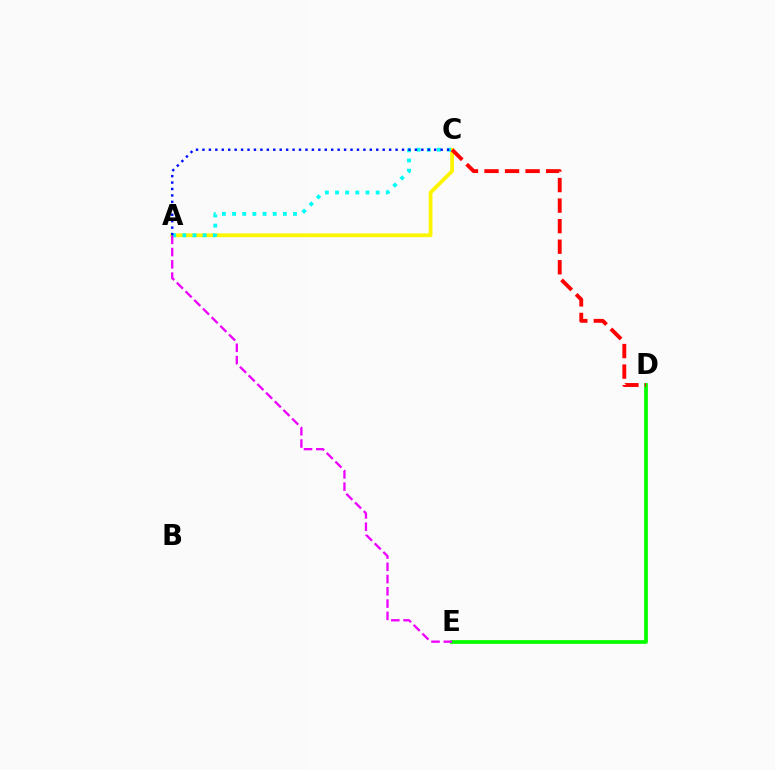{('D', 'E'): [{'color': '#08ff00', 'line_style': 'solid', 'thickness': 2.7}], ('A', 'C'): [{'color': '#fcf500', 'line_style': 'solid', 'thickness': 2.73}, {'color': '#00fff6', 'line_style': 'dotted', 'thickness': 2.76}, {'color': '#0010ff', 'line_style': 'dotted', 'thickness': 1.75}], ('C', 'D'): [{'color': '#ff0000', 'line_style': 'dashed', 'thickness': 2.79}], ('A', 'E'): [{'color': '#ee00ff', 'line_style': 'dashed', 'thickness': 1.67}]}